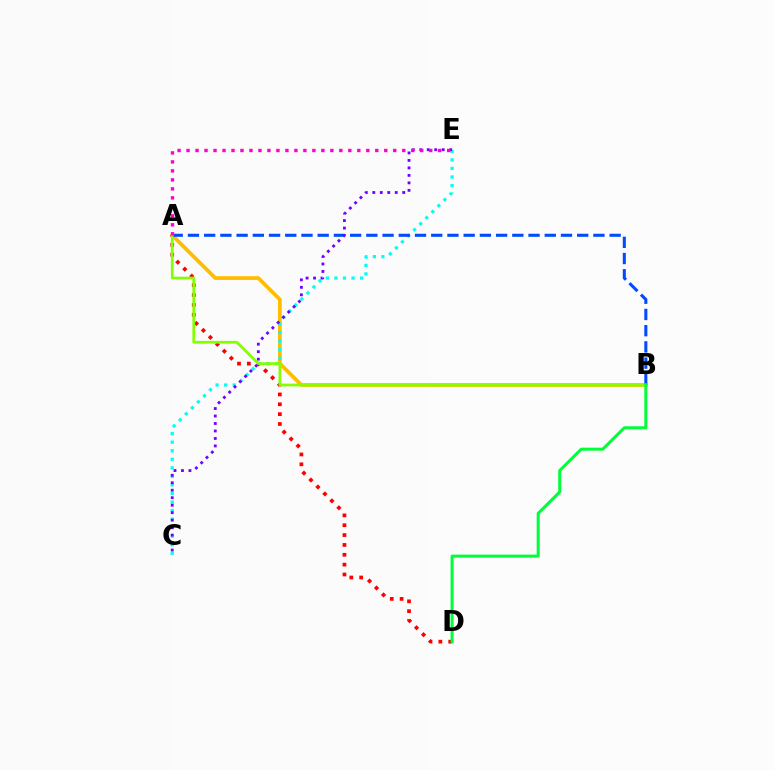{('A', 'B'): [{'color': '#ffbd00', 'line_style': 'solid', 'thickness': 2.7}, {'color': '#004bff', 'line_style': 'dashed', 'thickness': 2.2}, {'color': '#84ff00', 'line_style': 'solid', 'thickness': 1.96}], ('A', 'D'): [{'color': '#ff0000', 'line_style': 'dotted', 'thickness': 2.68}], ('C', 'E'): [{'color': '#00fff6', 'line_style': 'dotted', 'thickness': 2.32}, {'color': '#7200ff', 'line_style': 'dotted', 'thickness': 2.03}], ('A', 'E'): [{'color': '#ff00cf', 'line_style': 'dotted', 'thickness': 2.44}], ('B', 'D'): [{'color': '#00ff39', 'line_style': 'solid', 'thickness': 2.18}]}